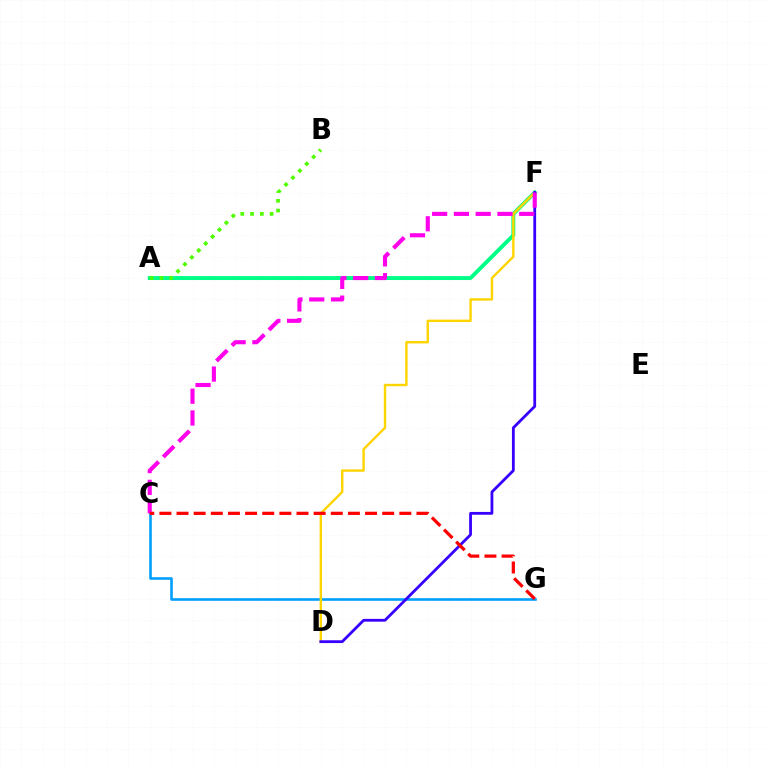{('A', 'F'): [{'color': '#00ff86', 'line_style': 'solid', 'thickness': 2.84}], ('A', 'B'): [{'color': '#4fff00', 'line_style': 'dotted', 'thickness': 2.66}], ('C', 'G'): [{'color': '#009eff', 'line_style': 'solid', 'thickness': 1.87}, {'color': '#ff0000', 'line_style': 'dashed', 'thickness': 2.33}], ('D', 'F'): [{'color': '#ffd500', 'line_style': 'solid', 'thickness': 1.74}, {'color': '#3700ff', 'line_style': 'solid', 'thickness': 2.01}], ('C', 'F'): [{'color': '#ff00ed', 'line_style': 'dashed', 'thickness': 2.96}]}